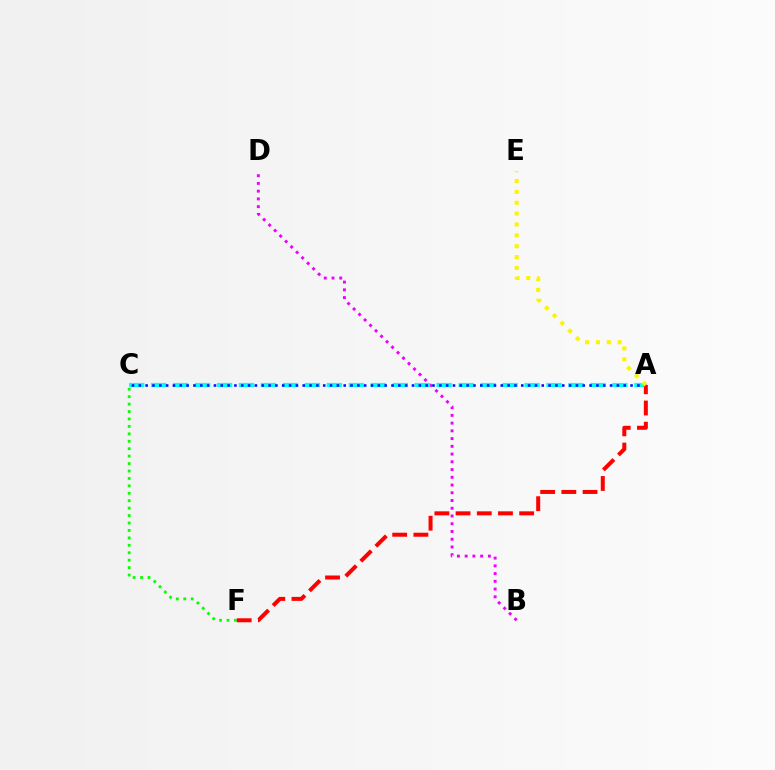{('B', 'D'): [{'color': '#ee00ff', 'line_style': 'dotted', 'thickness': 2.1}], ('C', 'F'): [{'color': '#08ff00', 'line_style': 'dotted', 'thickness': 2.02}], ('A', 'C'): [{'color': '#00fff6', 'line_style': 'dashed', 'thickness': 2.98}, {'color': '#0010ff', 'line_style': 'dotted', 'thickness': 1.86}], ('A', 'F'): [{'color': '#ff0000', 'line_style': 'dashed', 'thickness': 2.88}], ('A', 'E'): [{'color': '#fcf500', 'line_style': 'dotted', 'thickness': 2.95}]}